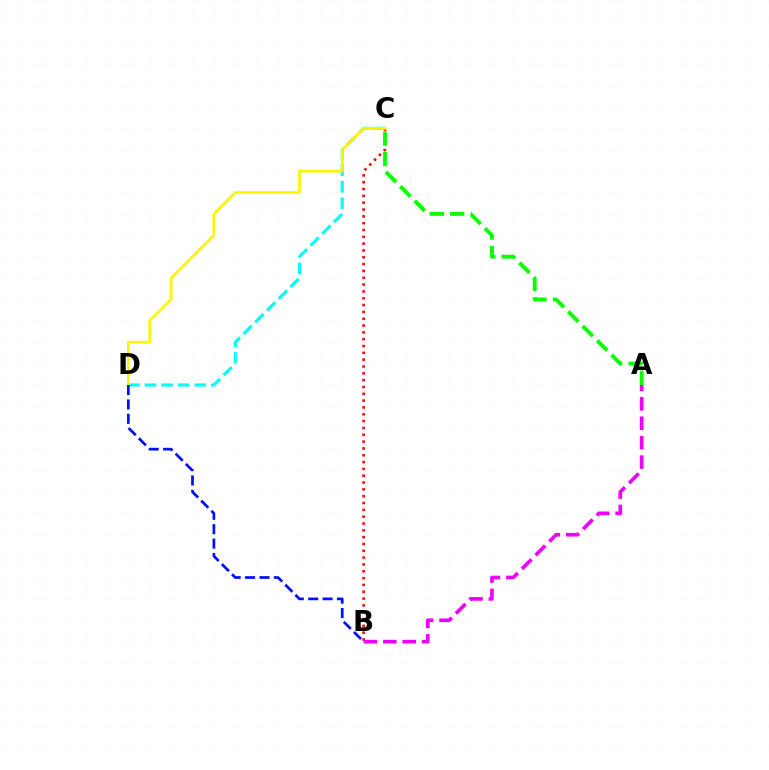{('B', 'C'): [{'color': '#ff0000', 'line_style': 'dotted', 'thickness': 1.85}], ('C', 'D'): [{'color': '#00fff6', 'line_style': 'dashed', 'thickness': 2.25}, {'color': '#fcf500', 'line_style': 'solid', 'thickness': 1.97}], ('A', 'B'): [{'color': '#ee00ff', 'line_style': 'dashed', 'thickness': 2.64}], ('B', 'D'): [{'color': '#0010ff', 'line_style': 'dashed', 'thickness': 1.96}], ('A', 'C'): [{'color': '#08ff00', 'line_style': 'dashed', 'thickness': 2.77}]}